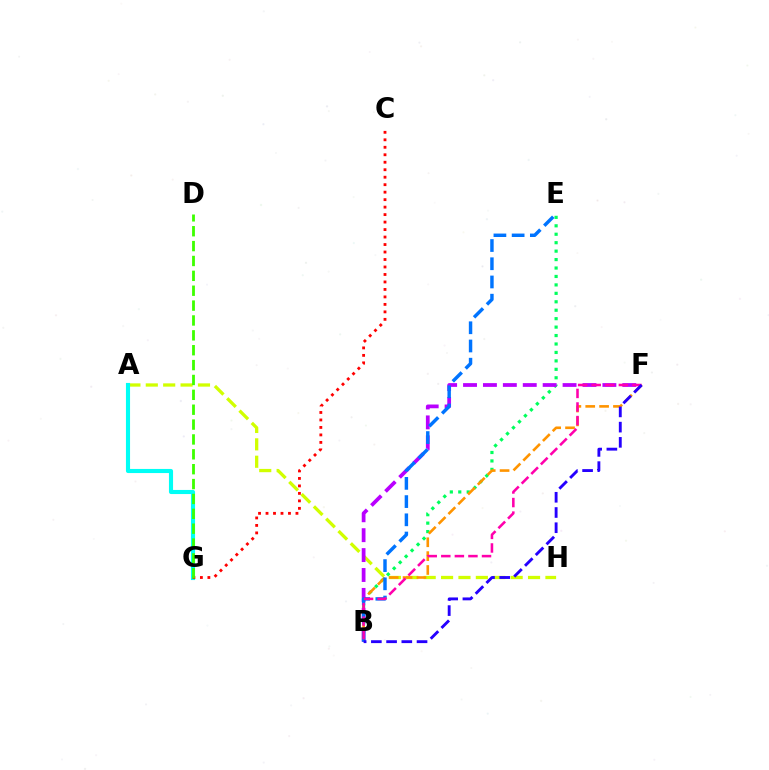{('A', 'H'): [{'color': '#d1ff00', 'line_style': 'dashed', 'thickness': 2.36}], ('B', 'E'): [{'color': '#00ff5c', 'line_style': 'dotted', 'thickness': 2.29}, {'color': '#0074ff', 'line_style': 'dashed', 'thickness': 2.47}], ('B', 'F'): [{'color': '#ff9400', 'line_style': 'dashed', 'thickness': 1.88}, {'color': '#b900ff', 'line_style': 'dashed', 'thickness': 2.7}, {'color': '#ff00ac', 'line_style': 'dashed', 'thickness': 1.84}, {'color': '#2500ff', 'line_style': 'dashed', 'thickness': 2.07}], ('A', 'G'): [{'color': '#00fff6', 'line_style': 'solid', 'thickness': 2.96}], ('C', 'G'): [{'color': '#ff0000', 'line_style': 'dotted', 'thickness': 2.03}], ('D', 'G'): [{'color': '#3dff00', 'line_style': 'dashed', 'thickness': 2.02}]}